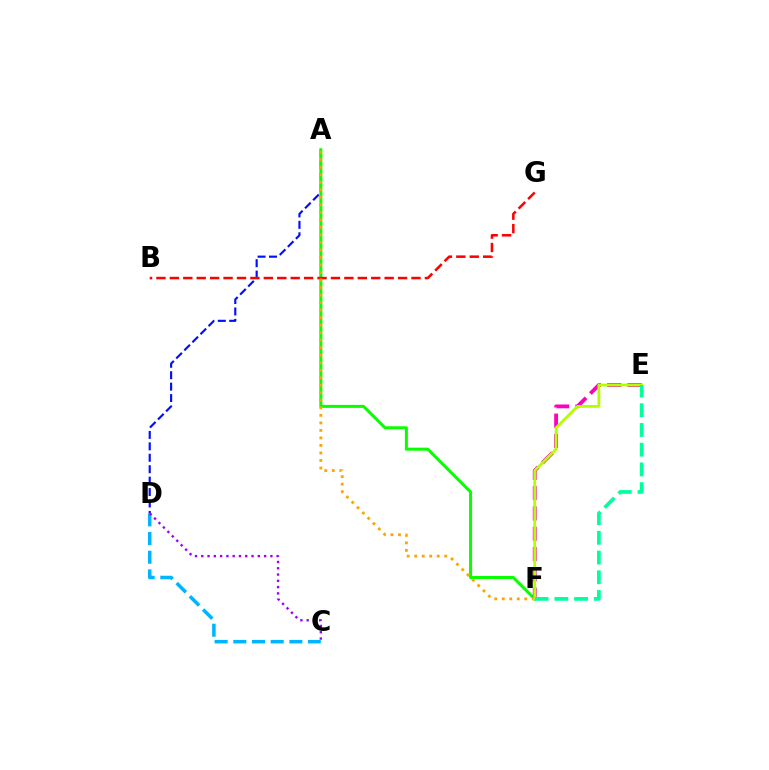{('A', 'D'): [{'color': '#0010ff', 'line_style': 'dashed', 'thickness': 1.55}], ('C', 'D'): [{'color': '#00b5ff', 'line_style': 'dashed', 'thickness': 2.54}, {'color': '#9b00ff', 'line_style': 'dotted', 'thickness': 1.71}], ('A', 'F'): [{'color': '#08ff00', 'line_style': 'solid', 'thickness': 2.16}, {'color': '#ffa500', 'line_style': 'dotted', 'thickness': 2.04}], ('B', 'G'): [{'color': '#ff0000', 'line_style': 'dashed', 'thickness': 1.82}], ('E', 'F'): [{'color': '#ff00bd', 'line_style': 'dashed', 'thickness': 2.76}, {'color': '#b3ff00', 'line_style': 'solid', 'thickness': 2.02}, {'color': '#00ff9d', 'line_style': 'dashed', 'thickness': 2.68}]}